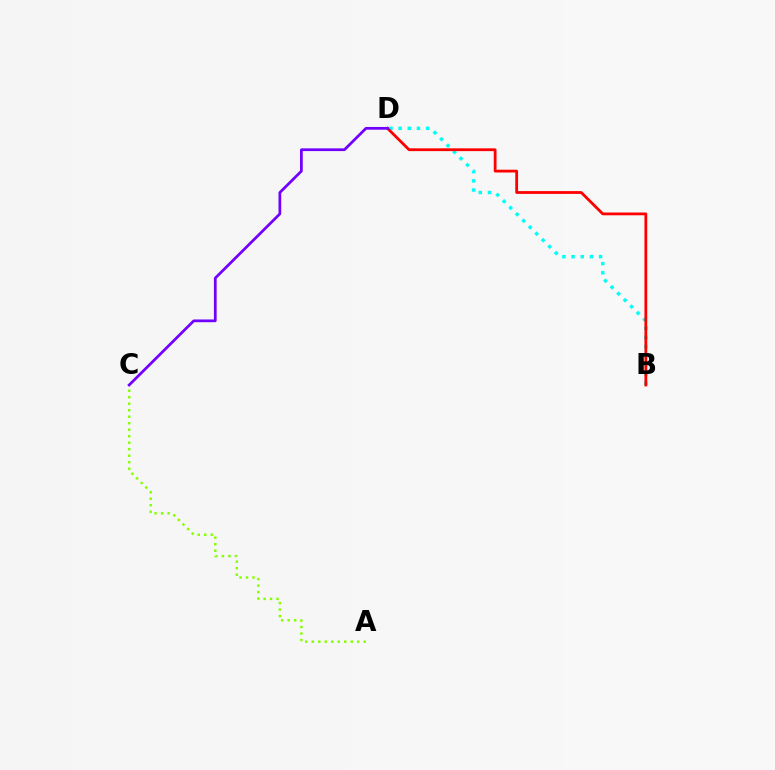{('B', 'D'): [{'color': '#00fff6', 'line_style': 'dotted', 'thickness': 2.49}, {'color': '#ff0000', 'line_style': 'solid', 'thickness': 2.01}], ('A', 'C'): [{'color': '#84ff00', 'line_style': 'dotted', 'thickness': 1.77}], ('C', 'D'): [{'color': '#7200ff', 'line_style': 'solid', 'thickness': 1.97}]}